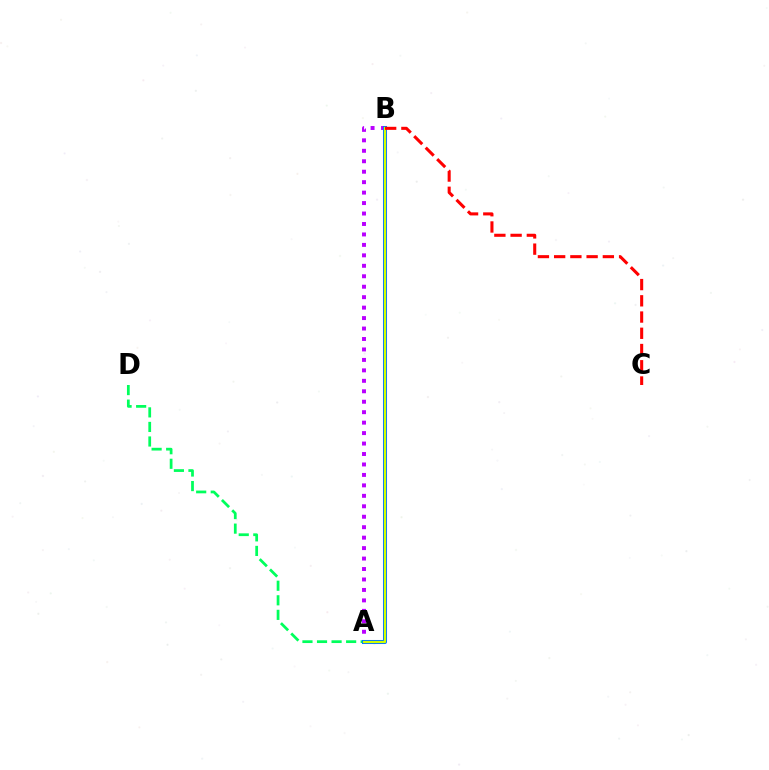{('A', 'B'): [{'color': '#b900ff', 'line_style': 'dotted', 'thickness': 2.84}, {'color': '#0074ff', 'line_style': 'solid', 'thickness': 2.9}, {'color': '#d1ff00', 'line_style': 'solid', 'thickness': 1.57}], ('A', 'D'): [{'color': '#00ff5c', 'line_style': 'dashed', 'thickness': 1.98}], ('B', 'C'): [{'color': '#ff0000', 'line_style': 'dashed', 'thickness': 2.21}]}